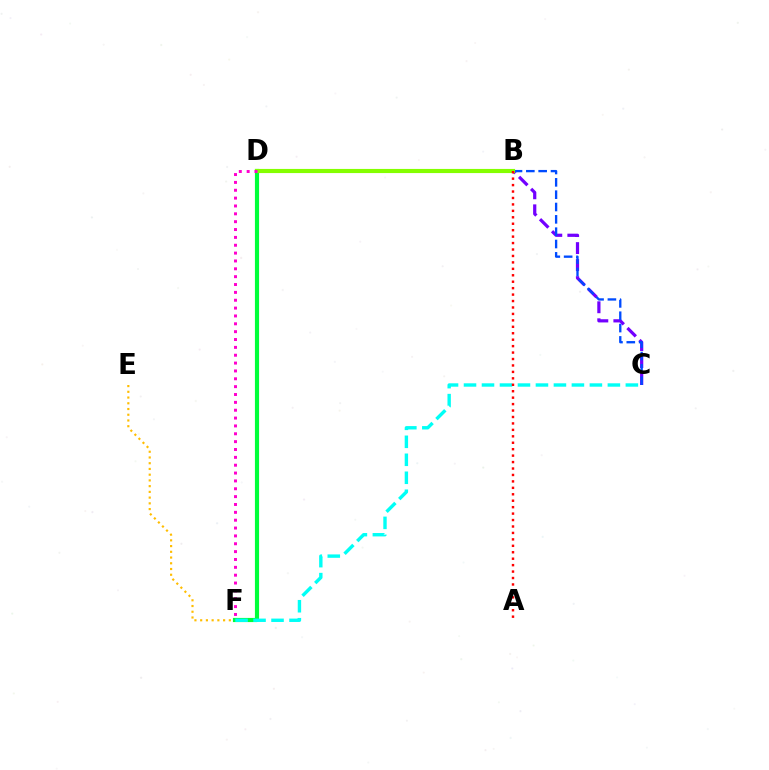{('E', 'F'): [{'color': '#ffbd00', 'line_style': 'dotted', 'thickness': 1.56}], ('D', 'F'): [{'color': '#00ff39', 'line_style': 'solid', 'thickness': 2.99}, {'color': '#ff00cf', 'line_style': 'dotted', 'thickness': 2.13}], ('B', 'C'): [{'color': '#7200ff', 'line_style': 'dashed', 'thickness': 2.31}], ('C', 'D'): [{'color': '#004bff', 'line_style': 'dashed', 'thickness': 1.68}], ('C', 'F'): [{'color': '#00fff6', 'line_style': 'dashed', 'thickness': 2.44}], ('B', 'D'): [{'color': '#84ff00', 'line_style': 'solid', 'thickness': 2.98}], ('A', 'B'): [{'color': '#ff0000', 'line_style': 'dotted', 'thickness': 1.75}]}